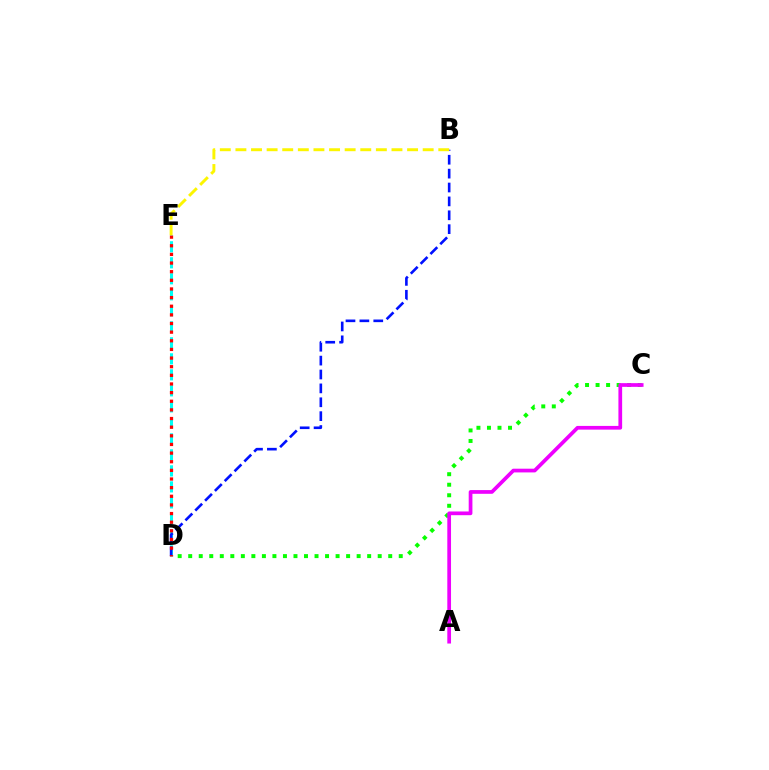{('D', 'E'): [{'color': '#00fff6', 'line_style': 'dashed', 'thickness': 2.17}, {'color': '#ff0000', 'line_style': 'dotted', 'thickness': 2.35}], ('C', 'D'): [{'color': '#08ff00', 'line_style': 'dotted', 'thickness': 2.86}], ('A', 'C'): [{'color': '#ee00ff', 'line_style': 'solid', 'thickness': 2.68}], ('B', 'D'): [{'color': '#0010ff', 'line_style': 'dashed', 'thickness': 1.89}], ('B', 'E'): [{'color': '#fcf500', 'line_style': 'dashed', 'thickness': 2.12}]}